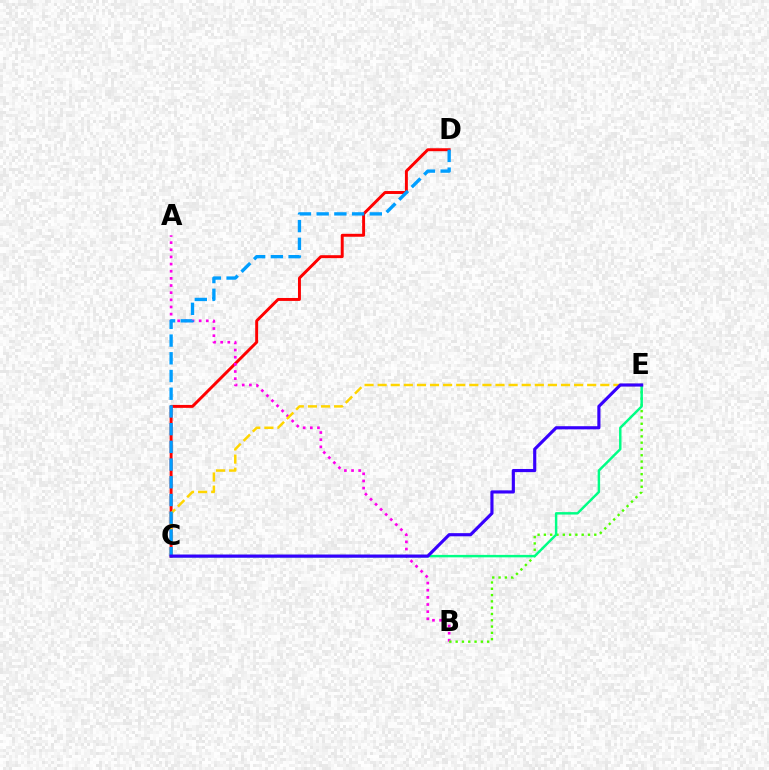{('C', 'D'): [{'color': '#ff0000', 'line_style': 'solid', 'thickness': 2.11}, {'color': '#009eff', 'line_style': 'dashed', 'thickness': 2.41}], ('A', 'B'): [{'color': '#ff00ed', 'line_style': 'dotted', 'thickness': 1.94}], ('B', 'E'): [{'color': '#4fff00', 'line_style': 'dotted', 'thickness': 1.71}], ('C', 'E'): [{'color': '#ffd500', 'line_style': 'dashed', 'thickness': 1.78}, {'color': '#00ff86', 'line_style': 'solid', 'thickness': 1.76}, {'color': '#3700ff', 'line_style': 'solid', 'thickness': 2.26}]}